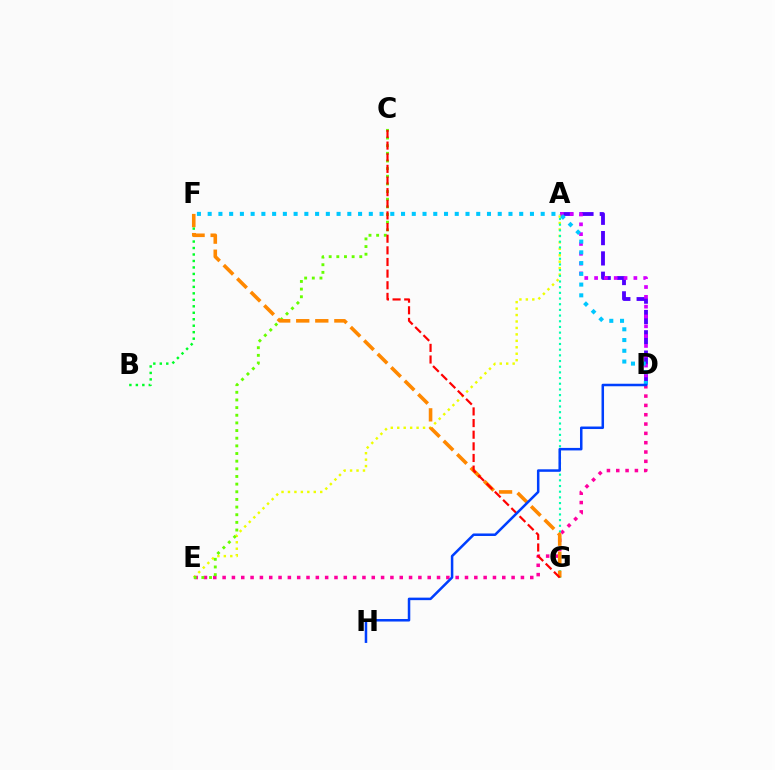{('B', 'F'): [{'color': '#00ff27', 'line_style': 'dotted', 'thickness': 1.76}], ('A', 'D'): [{'color': '#4f00ff', 'line_style': 'dashed', 'thickness': 2.76}, {'color': '#d600ff', 'line_style': 'dotted', 'thickness': 2.67}], ('A', 'E'): [{'color': '#eeff00', 'line_style': 'dotted', 'thickness': 1.75}], ('D', 'F'): [{'color': '#00c7ff', 'line_style': 'dotted', 'thickness': 2.92}], ('D', 'E'): [{'color': '#ff00a0', 'line_style': 'dotted', 'thickness': 2.53}], ('C', 'E'): [{'color': '#66ff00', 'line_style': 'dotted', 'thickness': 2.08}], ('A', 'G'): [{'color': '#00ffaf', 'line_style': 'dotted', 'thickness': 1.54}], ('F', 'G'): [{'color': '#ff8800', 'line_style': 'dashed', 'thickness': 2.59}], ('C', 'G'): [{'color': '#ff0000', 'line_style': 'dashed', 'thickness': 1.58}], ('D', 'H'): [{'color': '#003fff', 'line_style': 'solid', 'thickness': 1.81}]}